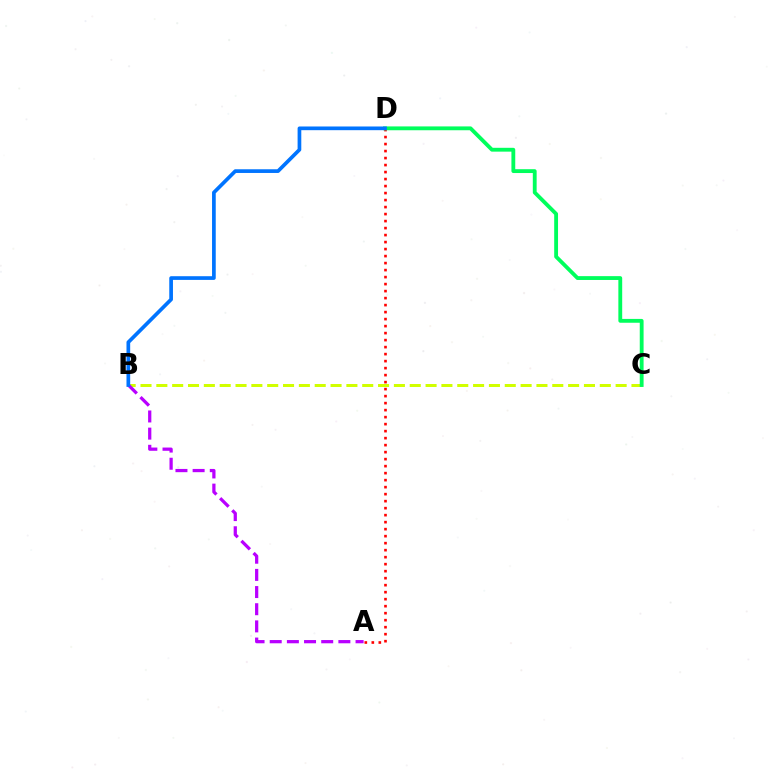{('B', 'C'): [{'color': '#d1ff00', 'line_style': 'dashed', 'thickness': 2.15}], ('A', 'B'): [{'color': '#b900ff', 'line_style': 'dashed', 'thickness': 2.33}], ('A', 'D'): [{'color': '#ff0000', 'line_style': 'dotted', 'thickness': 1.9}], ('C', 'D'): [{'color': '#00ff5c', 'line_style': 'solid', 'thickness': 2.76}], ('B', 'D'): [{'color': '#0074ff', 'line_style': 'solid', 'thickness': 2.66}]}